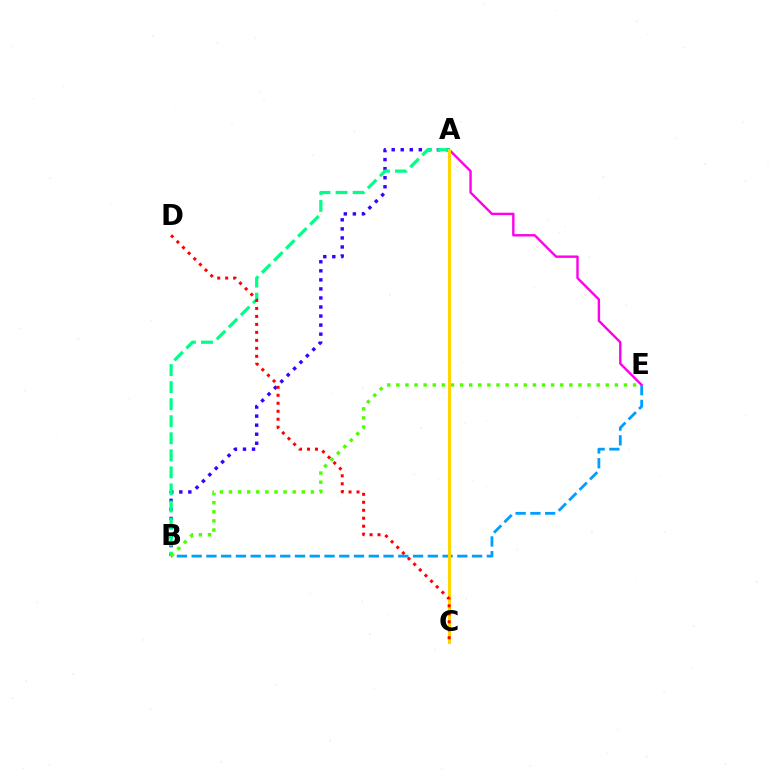{('A', 'B'): [{'color': '#3700ff', 'line_style': 'dotted', 'thickness': 2.46}, {'color': '#00ff86', 'line_style': 'dashed', 'thickness': 2.32}], ('A', 'E'): [{'color': '#ff00ed', 'line_style': 'solid', 'thickness': 1.73}], ('B', 'E'): [{'color': '#009eff', 'line_style': 'dashed', 'thickness': 2.0}, {'color': '#4fff00', 'line_style': 'dotted', 'thickness': 2.47}], ('A', 'C'): [{'color': '#ffd500', 'line_style': 'solid', 'thickness': 2.17}], ('C', 'D'): [{'color': '#ff0000', 'line_style': 'dotted', 'thickness': 2.17}]}